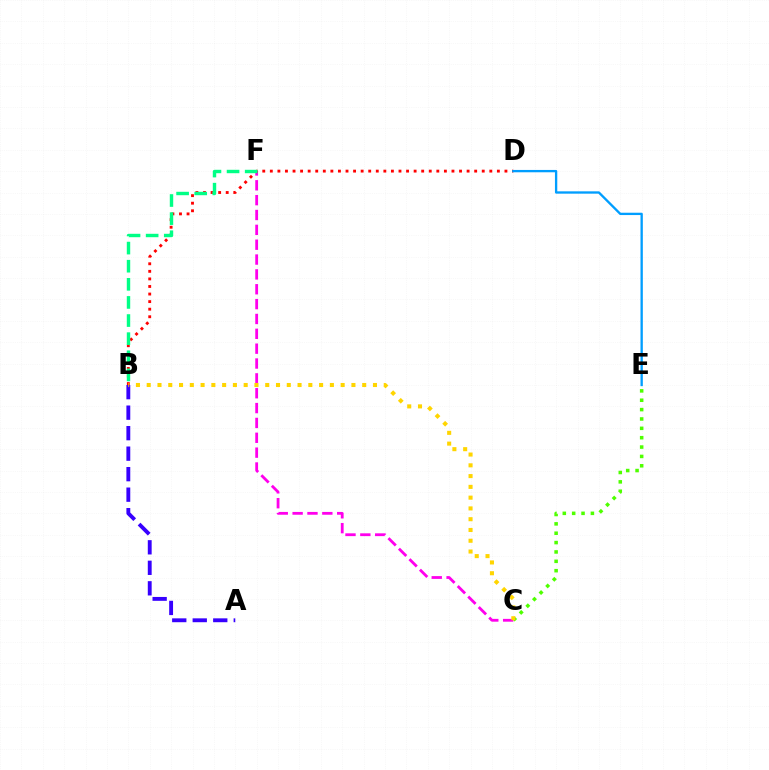{('C', 'F'): [{'color': '#ff00ed', 'line_style': 'dashed', 'thickness': 2.02}], ('A', 'B'): [{'color': '#3700ff', 'line_style': 'dashed', 'thickness': 2.79}], ('B', 'D'): [{'color': '#ff0000', 'line_style': 'dotted', 'thickness': 2.06}], ('C', 'E'): [{'color': '#4fff00', 'line_style': 'dotted', 'thickness': 2.54}], ('D', 'E'): [{'color': '#009eff', 'line_style': 'solid', 'thickness': 1.68}], ('B', 'F'): [{'color': '#00ff86', 'line_style': 'dashed', 'thickness': 2.46}], ('B', 'C'): [{'color': '#ffd500', 'line_style': 'dotted', 'thickness': 2.93}]}